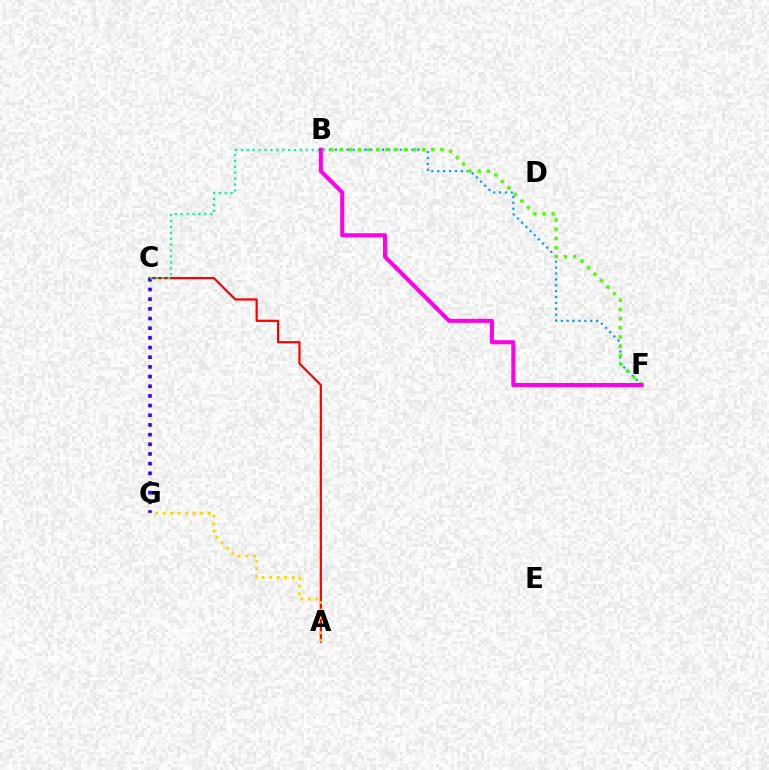{('A', 'C'): [{'color': '#ff0000', 'line_style': 'solid', 'thickness': 1.59}], ('C', 'G'): [{'color': '#3700ff', 'line_style': 'dotted', 'thickness': 2.63}], ('B', 'F'): [{'color': '#009eff', 'line_style': 'dotted', 'thickness': 1.6}, {'color': '#4fff00', 'line_style': 'dotted', 'thickness': 2.49}, {'color': '#ff00ed', 'line_style': 'solid', 'thickness': 2.92}], ('B', 'C'): [{'color': '#00ff86', 'line_style': 'dotted', 'thickness': 1.61}], ('A', 'G'): [{'color': '#ffd500', 'line_style': 'dotted', 'thickness': 2.05}]}